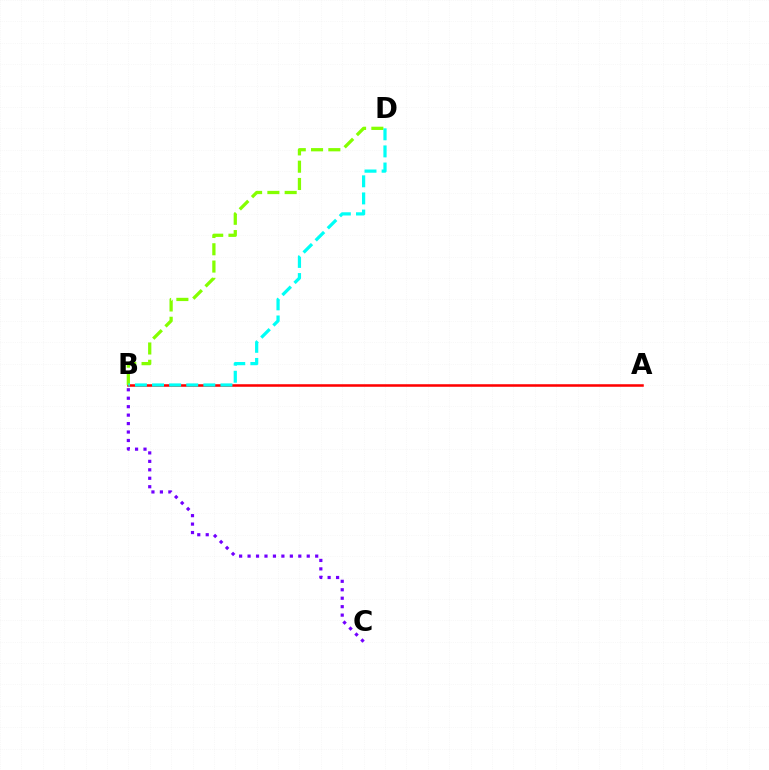{('A', 'B'): [{'color': '#ff0000', 'line_style': 'solid', 'thickness': 1.83}], ('B', 'D'): [{'color': '#84ff00', 'line_style': 'dashed', 'thickness': 2.35}, {'color': '#00fff6', 'line_style': 'dashed', 'thickness': 2.32}], ('B', 'C'): [{'color': '#7200ff', 'line_style': 'dotted', 'thickness': 2.3}]}